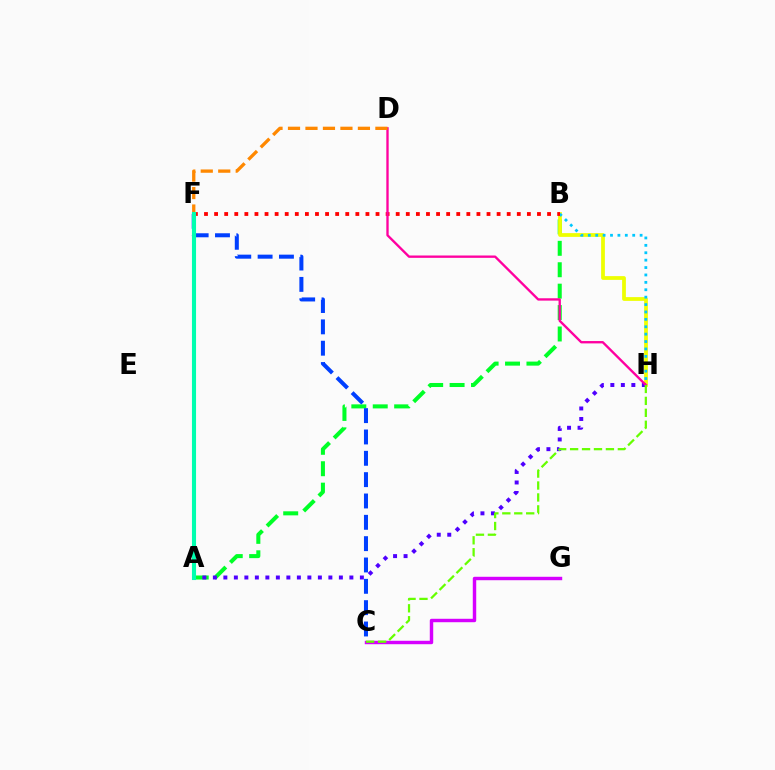{('C', 'G'): [{'color': '#d600ff', 'line_style': 'solid', 'thickness': 2.47}], ('A', 'B'): [{'color': '#00ff27', 'line_style': 'dashed', 'thickness': 2.91}], ('B', 'H'): [{'color': '#eeff00', 'line_style': 'solid', 'thickness': 2.71}, {'color': '#00c7ff', 'line_style': 'dotted', 'thickness': 2.01}], ('A', 'H'): [{'color': '#4f00ff', 'line_style': 'dotted', 'thickness': 2.85}], ('B', 'F'): [{'color': '#ff0000', 'line_style': 'dotted', 'thickness': 2.74}], ('D', 'H'): [{'color': '#ff00a0', 'line_style': 'solid', 'thickness': 1.69}], ('C', 'H'): [{'color': '#66ff00', 'line_style': 'dashed', 'thickness': 1.62}], ('C', 'F'): [{'color': '#003fff', 'line_style': 'dashed', 'thickness': 2.9}], ('D', 'F'): [{'color': '#ff8800', 'line_style': 'dashed', 'thickness': 2.37}], ('A', 'F'): [{'color': '#00ffaf', 'line_style': 'solid', 'thickness': 2.95}]}